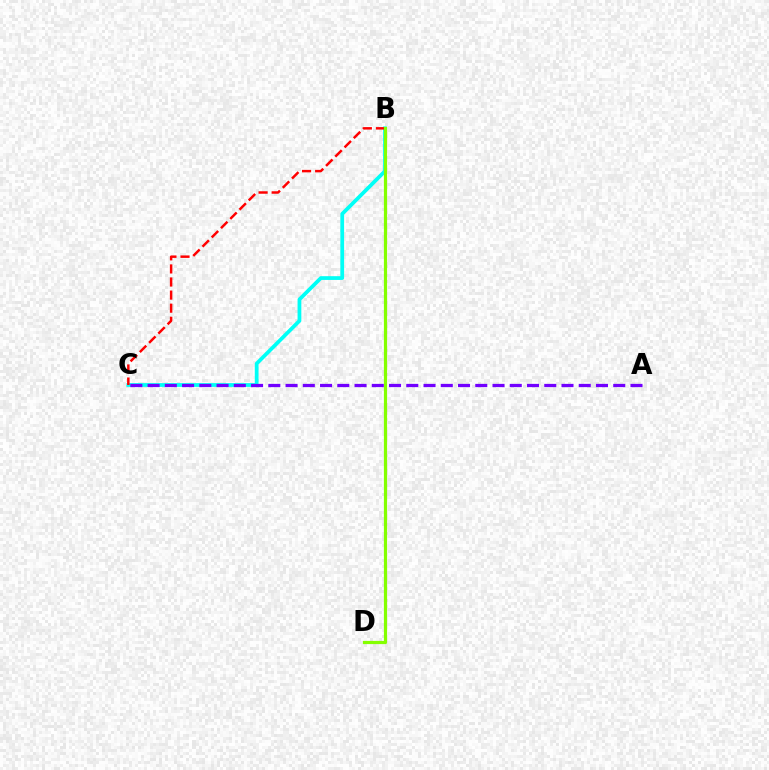{('B', 'C'): [{'color': '#00fff6', 'line_style': 'solid', 'thickness': 2.71}, {'color': '#ff0000', 'line_style': 'dashed', 'thickness': 1.78}], ('B', 'D'): [{'color': '#84ff00', 'line_style': 'solid', 'thickness': 2.31}], ('A', 'C'): [{'color': '#7200ff', 'line_style': 'dashed', 'thickness': 2.34}]}